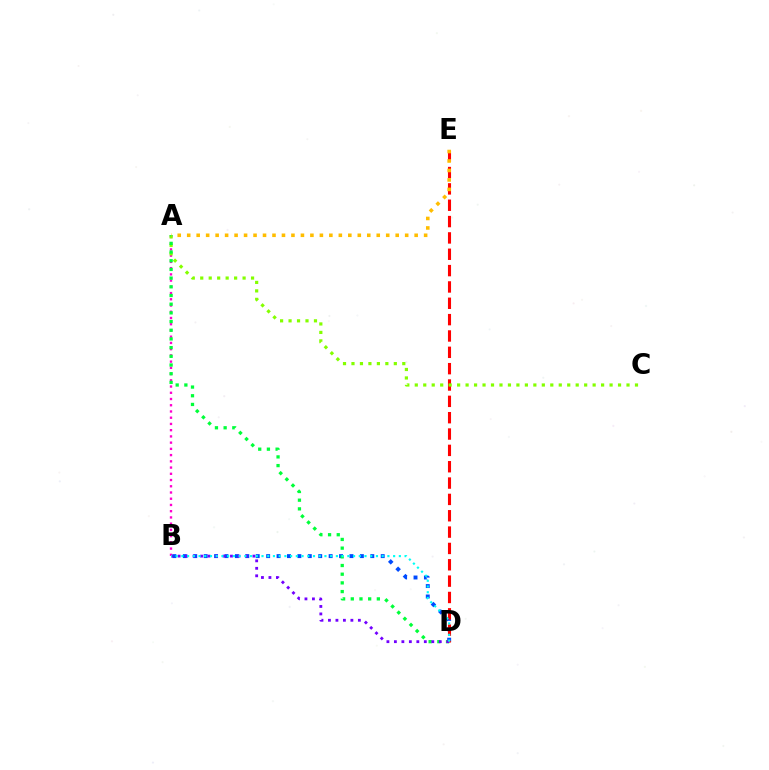{('A', 'B'): [{'color': '#ff00cf', 'line_style': 'dotted', 'thickness': 1.69}], ('B', 'D'): [{'color': '#004bff', 'line_style': 'dotted', 'thickness': 2.83}, {'color': '#7200ff', 'line_style': 'dotted', 'thickness': 2.03}, {'color': '#00fff6', 'line_style': 'dotted', 'thickness': 1.55}], ('D', 'E'): [{'color': '#ff0000', 'line_style': 'dashed', 'thickness': 2.22}], ('A', 'C'): [{'color': '#84ff00', 'line_style': 'dotted', 'thickness': 2.3}], ('A', 'D'): [{'color': '#00ff39', 'line_style': 'dotted', 'thickness': 2.36}], ('A', 'E'): [{'color': '#ffbd00', 'line_style': 'dotted', 'thickness': 2.57}]}